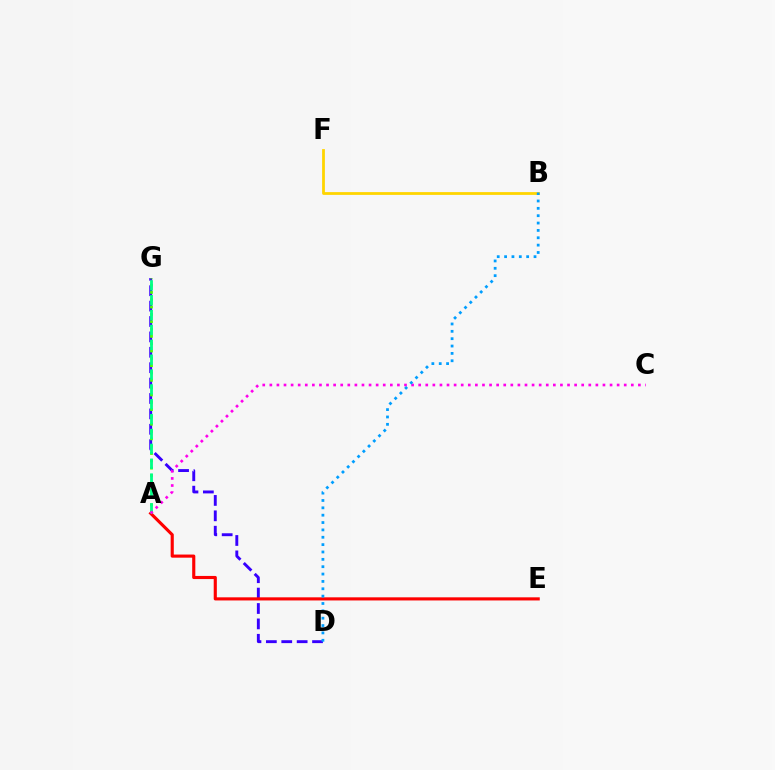{('D', 'G'): [{'color': '#3700ff', 'line_style': 'dashed', 'thickness': 2.09}], ('A', 'G'): [{'color': '#4fff00', 'line_style': 'dotted', 'thickness': 1.99}, {'color': '#00ff86', 'line_style': 'dashed', 'thickness': 2.02}], ('A', 'E'): [{'color': '#ff0000', 'line_style': 'solid', 'thickness': 2.25}], ('A', 'C'): [{'color': '#ff00ed', 'line_style': 'dotted', 'thickness': 1.93}], ('B', 'F'): [{'color': '#ffd500', 'line_style': 'solid', 'thickness': 2.0}], ('B', 'D'): [{'color': '#009eff', 'line_style': 'dotted', 'thickness': 2.0}]}